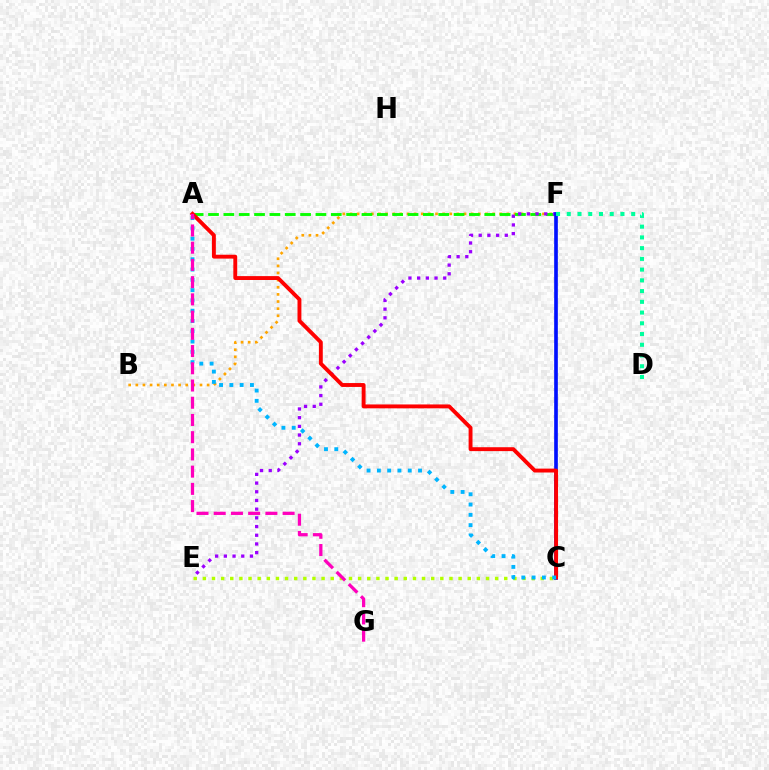{('B', 'F'): [{'color': '#ffa500', 'line_style': 'dotted', 'thickness': 1.94}], ('C', 'E'): [{'color': '#b3ff00', 'line_style': 'dotted', 'thickness': 2.48}], ('A', 'F'): [{'color': '#08ff00', 'line_style': 'dashed', 'thickness': 2.08}], ('E', 'F'): [{'color': '#9b00ff', 'line_style': 'dotted', 'thickness': 2.36}], ('C', 'F'): [{'color': '#0010ff', 'line_style': 'solid', 'thickness': 2.63}], ('A', 'C'): [{'color': '#ff0000', 'line_style': 'solid', 'thickness': 2.8}, {'color': '#00b5ff', 'line_style': 'dotted', 'thickness': 2.8}], ('A', 'G'): [{'color': '#ff00bd', 'line_style': 'dashed', 'thickness': 2.34}], ('D', 'F'): [{'color': '#00ff9d', 'line_style': 'dotted', 'thickness': 2.92}]}